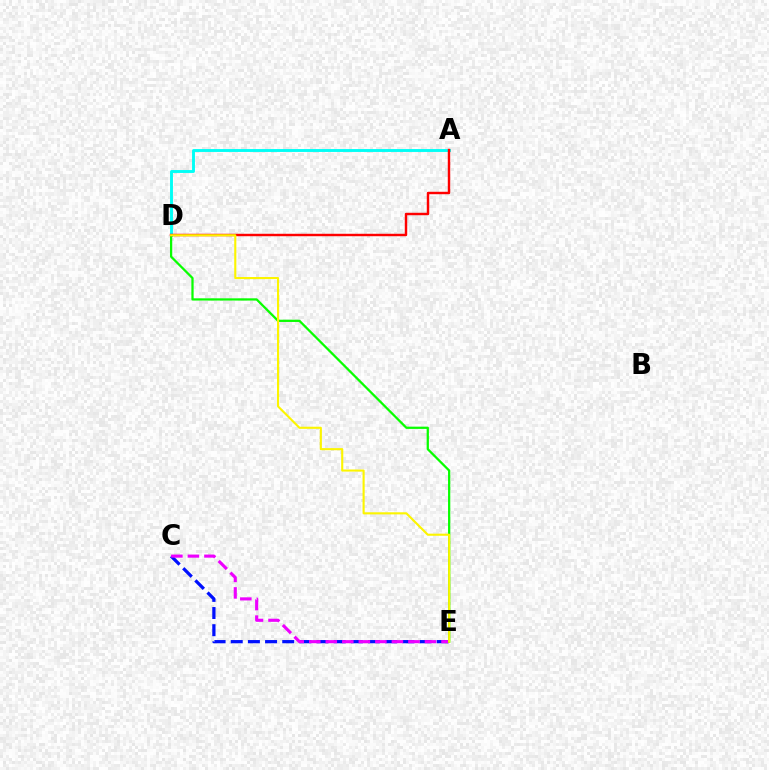{('C', 'E'): [{'color': '#0010ff', 'line_style': 'dashed', 'thickness': 2.33}, {'color': '#ee00ff', 'line_style': 'dashed', 'thickness': 2.25}], ('A', 'D'): [{'color': '#00fff6', 'line_style': 'solid', 'thickness': 2.09}, {'color': '#ff0000', 'line_style': 'solid', 'thickness': 1.76}], ('D', 'E'): [{'color': '#08ff00', 'line_style': 'solid', 'thickness': 1.62}, {'color': '#fcf500', 'line_style': 'solid', 'thickness': 1.52}]}